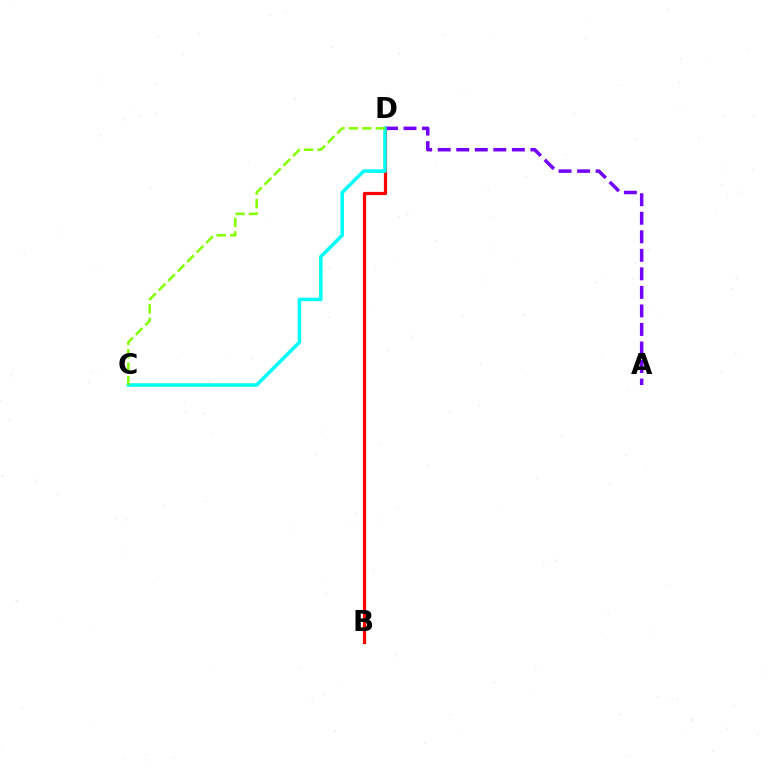{('B', 'D'): [{'color': '#ff0000', 'line_style': 'solid', 'thickness': 2.32}], ('A', 'D'): [{'color': '#7200ff', 'line_style': 'dashed', 'thickness': 2.52}], ('C', 'D'): [{'color': '#00fff6', 'line_style': 'solid', 'thickness': 2.54}, {'color': '#84ff00', 'line_style': 'dashed', 'thickness': 1.83}]}